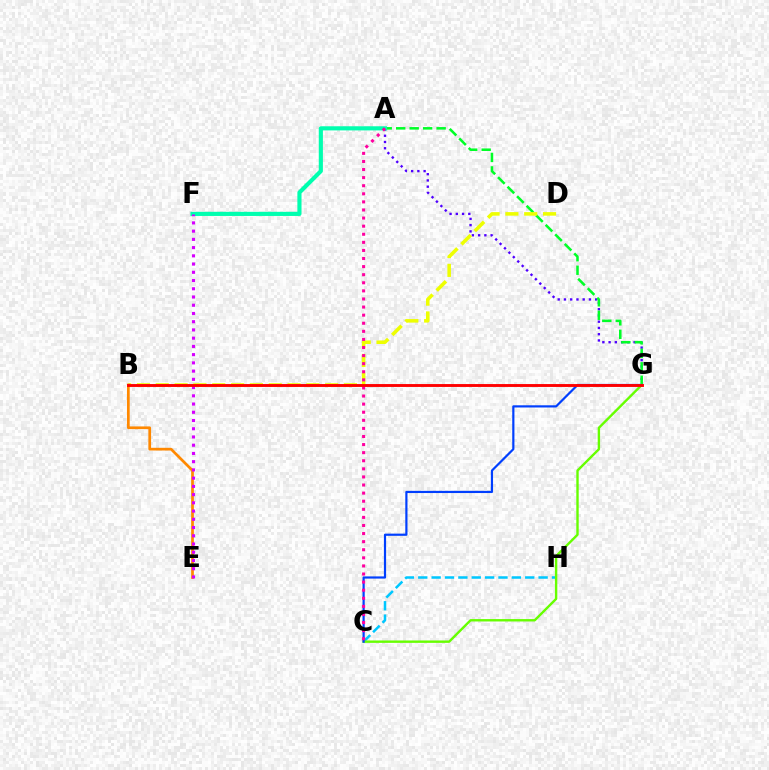{('C', 'H'): [{'color': '#00c7ff', 'line_style': 'dashed', 'thickness': 1.82}], ('A', 'G'): [{'color': '#4f00ff', 'line_style': 'dotted', 'thickness': 1.7}, {'color': '#00ff27', 'line_style': 'dashed', 'thickness': 1.83}], ('A', 'F'): [{'color': '#00ffaf', 'line_style': 'solid', 'thickness': 2.98}], ('C', 'G'): [{'color': '#66ff00', 'line_style': 'solid', 'thickness': 1.72}, {'color': '#003fff', 'line_style': 'solid', 'thickness': 1.58}], ('B', 'D'): [{'color': '#eeff00', 'line_style': 'dashed', 'thickness': 2.56}], ('B', 'E'): [{'color': '#ff8800', 'line_style': 'solid', 'thickness': 1.96}], ('A', 'C'): [{'color': '#ff00a0', 'line_style': 'dotted', 'thickness': 2.2}], ('E', 'F'): [{'color': '#d600ff', 'line_style': 'dotted', 'thickness': 2.24}], ('B', 'G'): [{'color': '#ff0000', 'line_style': 'solid', 'thickness': 2.08}]}